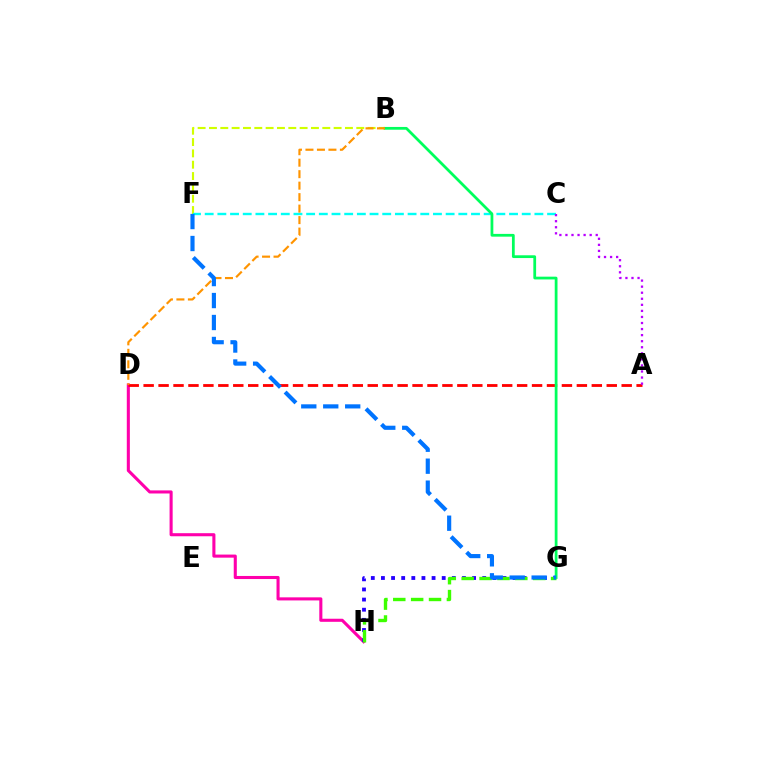{('B', 'F'): [{'color': '#d1ff00', 'line_style': 'dashed', 'thickness': 1.54}], ('D', 'H'): [{'color': '#ff00ac', 'line_style': 'solid', 'thickness': 2.22}], ('A', 'D'): [{'color': '#ff0000', 'line_style': 'dashed', 'thickness': 2.03}], ('G', 'H'): [{'color': '#2500ff', 'line_style': 'dotted', 'thickness': 2.75}, {'color': '#3dff00', 'line_style': 'dashed', 'thickness': 2.43}], ('C', 'F'): [{'color': '#00fff6', 'line_style': 'dashed', 'thickness': 1.72}], ('B', 'G'): [{'color': '#00ff5c', 'line_style': 'solid', 'thickness': 1.99}], ('A', 'C'): [{'color': '#b900ff', 'line_style': 'dotted', 'thickness': 1.65}], ('B', 'D'): [{'color': '#ff9400', 'line_style': 'dashed', 'thickness': 1.56}], ('F', 'G'): [{'color': '#0074ff', 'line_style': 'dashed', 'thickness': 2.98}]}